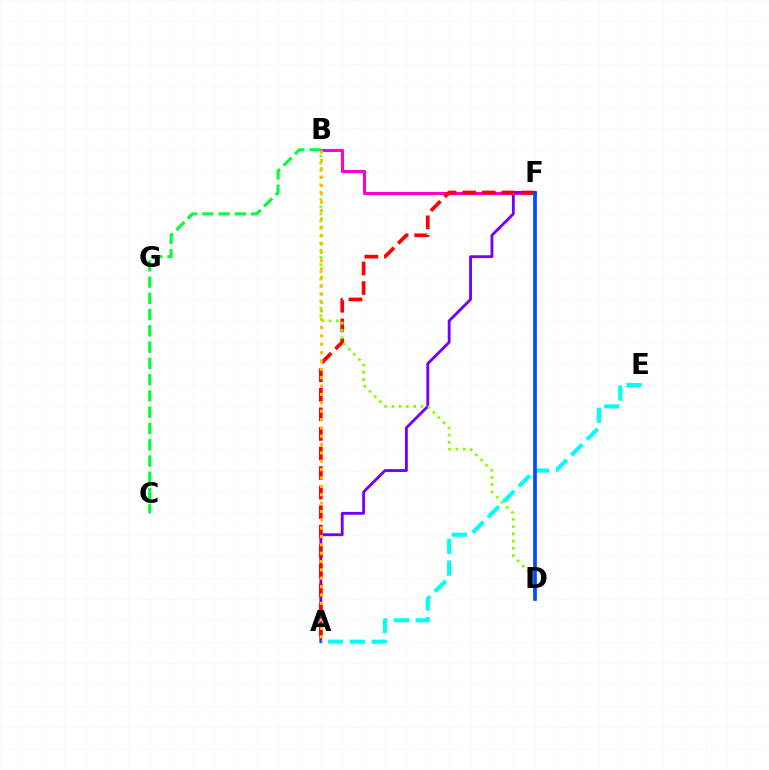{('B', 'F'): [{'color': '#ff00cf', 'line_style': 'solid', 'thickness': 2.22}], ('A', 'F'): [{'color': '#7200ff', 'line_style': 'solid', 'thickness': 2.05}, {'color': '#ff0000', 'line_style': 'dashed', 'thickness': 2.66}], ('B', 'D'): [{'color': '#84ff00', 'line_style': 'dotted', 'thickness': 1.97}], ('A', 'E'): [{'color': '#00fff6', 'line_style': 'dashed', 'thickness': 2.96}], ('D', 'F'): [{'color': '#004bff', 'line_style': 'solid', 'thickness': 2.66}], ('A', 'B'): [{'color': '#ffbd00', 'line_style': 'dotted', 'thickness': 2.27}], ('B', 'C'): [{'color': '#00ff39', 'line_style': 'dashed', 'thickness': 2.21}]}